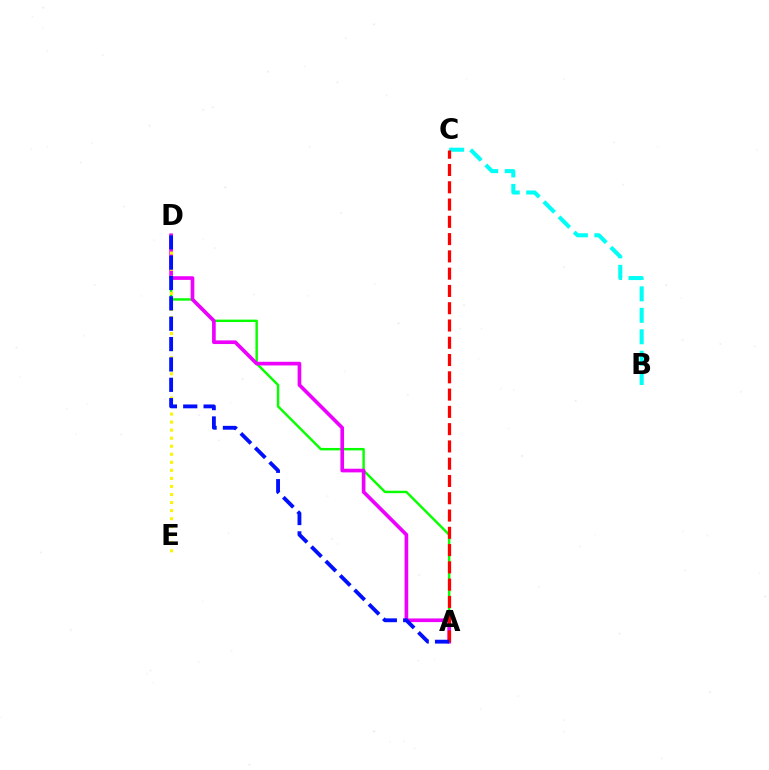{('B', 'C'): [{'color': '#00fff6', 'line_style': 'dashed', 'thickness': 2.92}], ('A', 'D'): [{'color': '#08ff00', 'line_style': 'solid', 'thickness': 1.75}, {'color': '#ee00ff', 'line_style': 'solid', 'thickness': 2.63}, {'color': '#0010ff', 'line_style': 'dashed', 'thickness': 2.77}], ('A', 'C'): [{'color': '#ff0000', 'line_style': 'dashed', 'thickness': 2.35}], ('D', 'E'): [{'color': '#fcf500', 'line_style': 'dotted', 'thickness': 2.19}]}